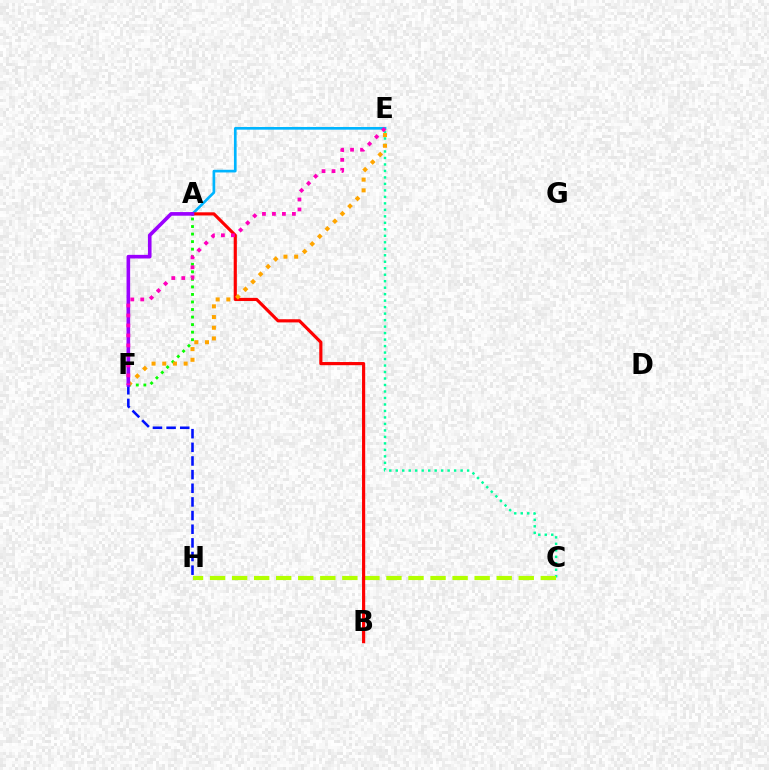{('C', 'E'): [{'color': '#00ff9d', 'line_style': 'dotted', 'thickness': 1.76}], ('C', 'H'): [{'color': '#b3ff00', 'line_style': 'dashed', 'thickness': 3.0}], ('A', 'F'): [{'color': '#08ff00', 'line_style': 'dotted', 'thickness': 2.05}, {'color': '#9b00ff', 'line_style': 'solid', 'thickness': 2.61}], ('A', 'E'): [{'color': '#00b5ff', 'line_style': 'solid', 'thickness': 1.93}], ('A', 'B'): [{'color': '#ff0000', 'line_style': 'solid', 'thickness': 2.27}], ('E', 'F'): [{'color': '#ffa500', 'line_style': 'dotted', 'thickness': 2.9}, {'color': '#ff00bd', 'line_style': 'dotted', 'thickness': 2.71}], ('F', 'H'): [{'color': '#0010ff', 'line_style': 'dashed', 'thickness': 1.85}]}